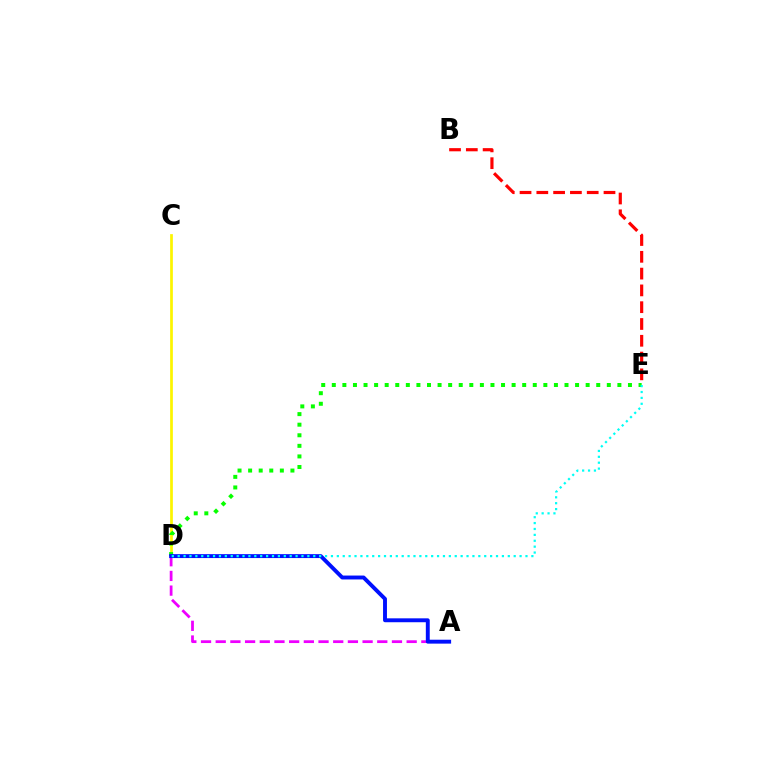{('C', 'D'): [{'color': '#fcf500', 'line_style': 'solid', 'thickness': 1.96}], ('D', 'E'): [{'color': '#08ff00', 'line_style': 'dotted', 'thickness': 2.87}, {'color': '#00fff6', 'line_style': 'dotted', 'thickness': 1.6}], ('A', 'D'): [{'color': '#ee00ff', 'line_style': 'dashed', 'thickness': 2.0}, {'color': '#0010ff', 'line_style': 'solid', 'thickness': 2.81}], ('B', 'E'): [{'color': '#ff0000', 'line_style': 'dashed', 'thickness': 2.28}]}